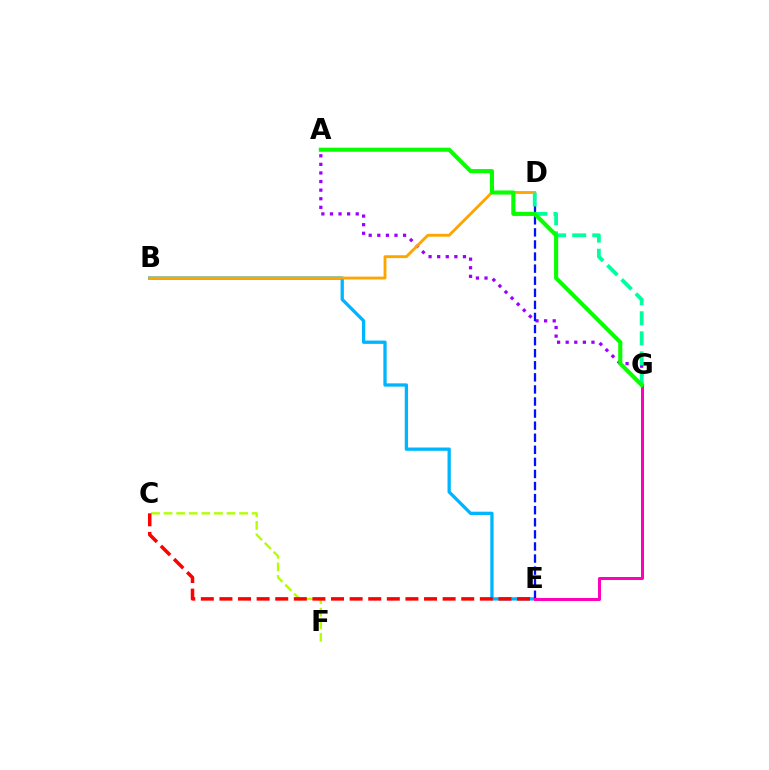{('C', 'F'): [{'color': '#b3ff00', 'line_style': 'dashed', 'thickness': 1.71}], ('B', 'E'): [{'color': '#00b5ff', 'line_style': 'solid', 'thickness': 2.38}], ('C', 'E'): [{'color': '#ff0000', 'line_style': 'dashed', 'thickness': 2.53}], ('A', 'G'): [{'color': '#9b00ff', 'line_style': 'dotted', 'thickness': 2.33}, {'color': '#08ff00', 'line_style': 'solid', 'thickness': 2.95}], ('B', 'D'): [{'color': '#ffa500', 'line_style': 'solid', 'thickness': 2.06}], ('D', 'E'): [{'color': '#0010ff', 'line_style': 'dashed', 'thickness': 1.64}], ('D', 'G'): [{'color': '#00ff9d', 'line_style': 'dashed', 'thickness': 2.73}], ('E', 'G'): [{'color': '#ff00bd', 'line_style': 'solid', 'thickness': 2.16}]}